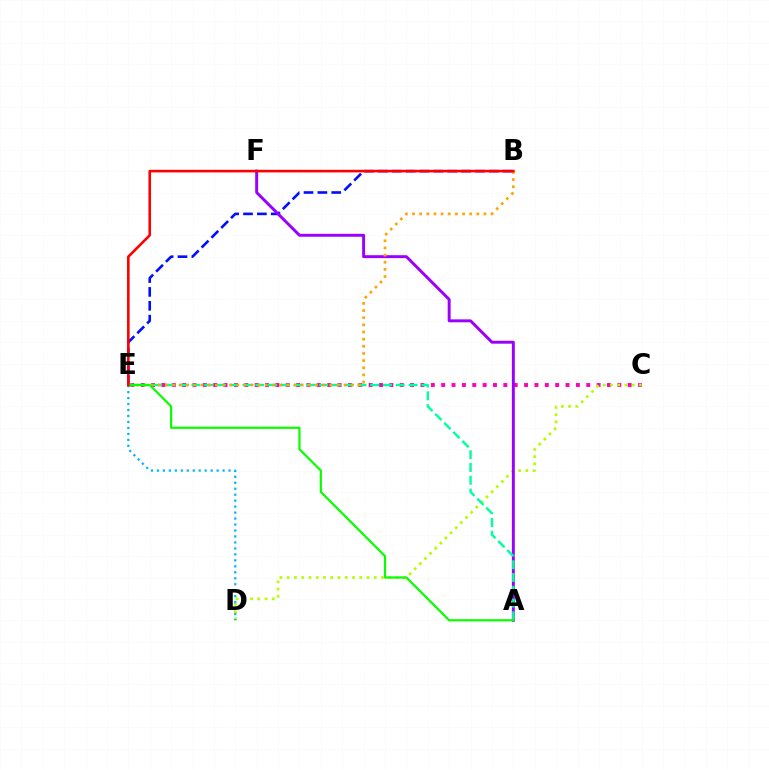{('C', 'E'): [{'color': '#ff00bd', 'line_style': 'dotted', 'thickness': 2.82}], ('C', 'D'): [{'color': '#b3ff00', 'line_style': 'dotted', 'thickness': 1.97}], ('B', 'E'): [{'color': '#0010ff', 'line_style': 'dashed', 'thickness': 1.88}, {'color': '#ffa500', 'line_style': 'dotted', 'thickness': 1.94}, {'color': '#ff0000', 'line_style': 'solid', 'thickness': 1.88}], ('A', 'F'): [{'color': '#9b00ff', 'line_style': 'solid', 'thickness': 2.12}], ('A', 'E'): [{'color': '#00ff9d', 'line_style': 'dashed', 'thickness': 1.74}, {'color': '#08ff00', 'line_style': 'solid', 'thickness': 1.58}], ('D', 'E'): [{'color': '#00b5ff', 'line_style': 'dotted', 'thickness': 1.62}]}